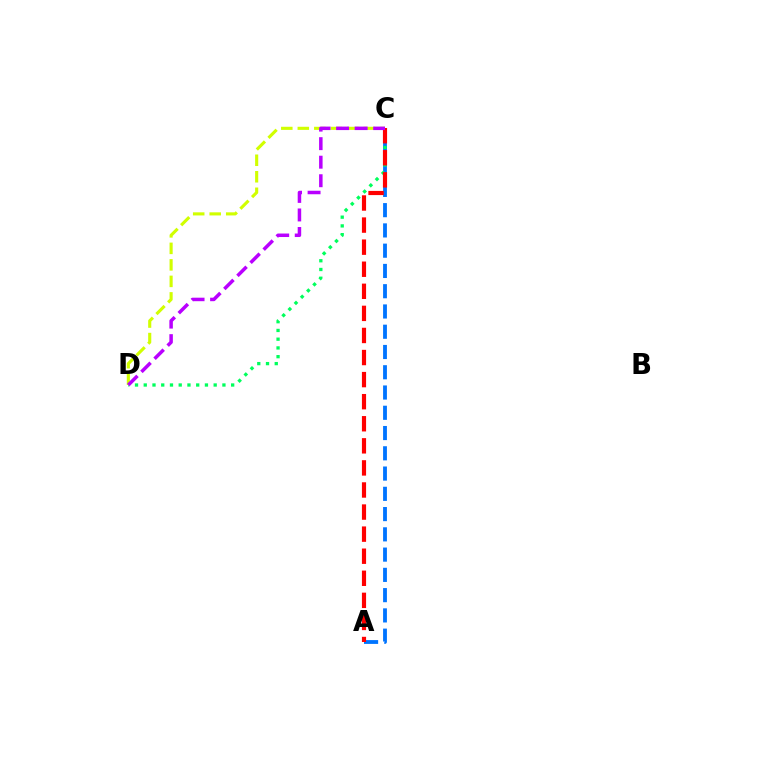{('A', 'C'): [{'color': '#0074ff', 'line_style': 'dashed', 'thickness': 2.75}, {'color': '#ff0000', 'line_style': 'dashed', 'thickness': 3.0}], ('C', 'D'): [{'color': '#00ff5c', 'line_style': 'dotted', 'thickness': 2.38}, {'color': '#d1ff00', 'line_style': 'dashed', 'thickness': 2.24}, {'color': '#b900ff', 'line_style': 'dashed', 'thickness': 2.52}]}